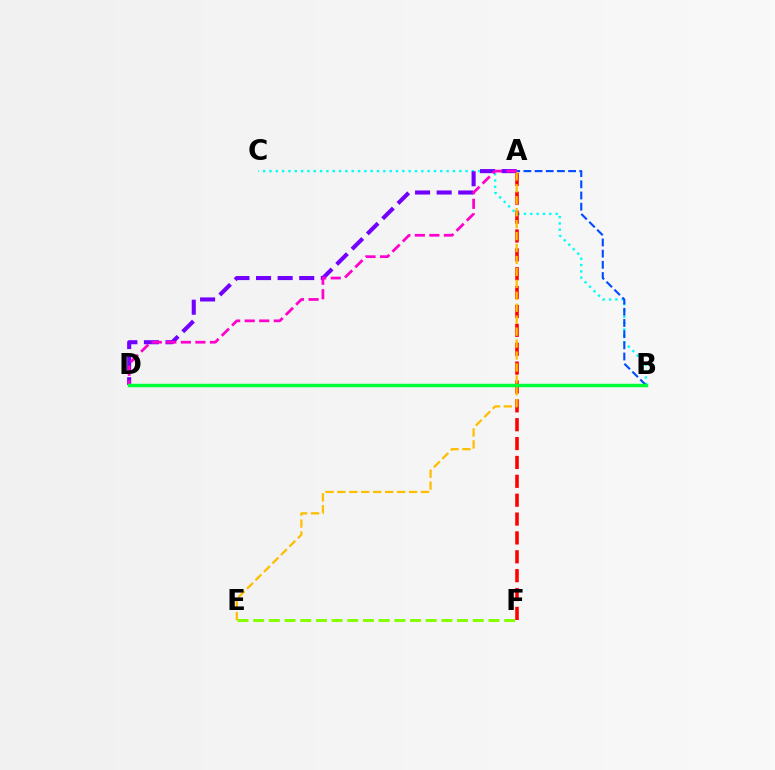{('B', 'C'): [{'color': '#00fff6', 'line_style': 'dotted', 'thickness': 1.72}], ('A', 'D'): [{'color': '#7200ff', 'line_style': 'dashed', 'thickness': 2.93}, {'color': '#ff00cf', 'line_style': 'dashed', 'thickness': 1.97}], ('A', 'F'): [{'color': '#ff0000', 'line_style': 'dashed', 'thickness': 2.56}], ('E', 'F'): [{'color': '#84ff00', 'line_style': 'dashed', 'thickness': 2.13}], ('A', 'B'): [{'color': '#004bff', 'line_style': 'dashed', 'thickness': 1.52}], ('A', 'E'): [{'color': '#ffbd00', 'line_style': 'dashed', 'thickness': 1.62}], ('B', 'D'): [{'color': '#00ff39', 'line_style': 'solid', 'thickness': 2.5}]}